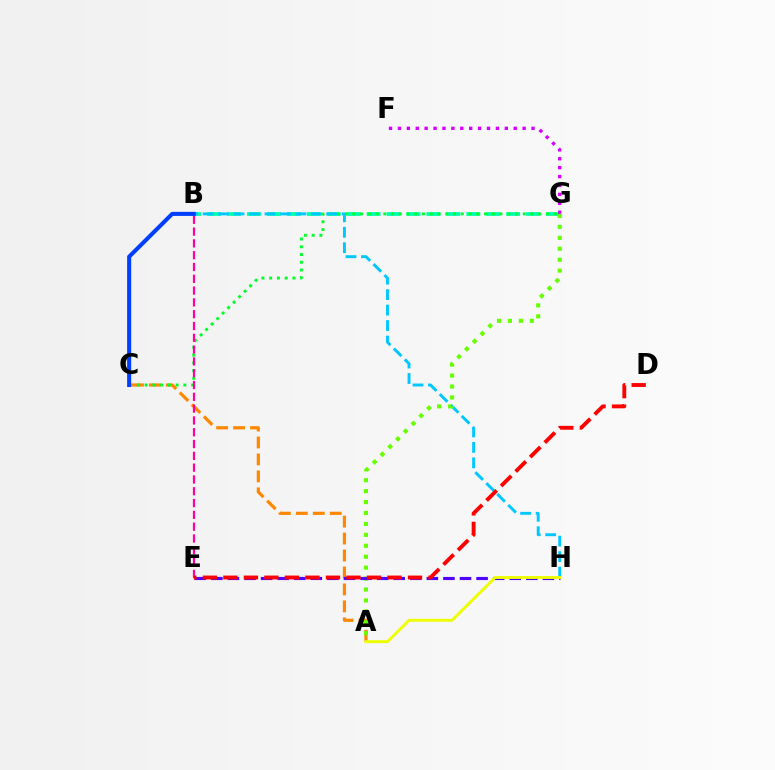{('B', 'G'): [{'color': '#00ffaf', 'line_style': 'dashed', 'thickness': 2.71}], ('A', 'C'): [{'color': '#ff8800', 'line_style': 'dashed', 'thickness': 2.3}], ('F', 'G'): [{'color': '#d600ff', 'line_style': 'dotted', 'thickness': 2.42}], ('C', 'G'): [{'color': '#00ff27', 'line_style': 'dotted', 'thickness': 2.11}], ('B', 'H'): [{'color': '#00c7ff', 'line_style': 'dashed', 'thickness': 2.1}], ('A', 'G'): [{'color': '#66ff00', 'line_style': 'dotted', 'thickness': 2.97}], ('B', 'E'): [{'color': '#ff00a0', 'line_style': 'dashed', 'thickness': 1.6}], ('E', 'H'): [{'color': '#4f00ff', 'line_style': 'dashed', 'thickness': 2.25}], ('B', 'C'): [{'color': '#003fff', 'line_style': 'solid', 'thickness': 2.93}], ('A', 'H'): [{'color': '#eeff00', 'line_style': 'solid', 'thickness': 2.08}], ('D', 'E'): [{'color': '#ff0000', 'line_style': 'dashed', 'thickness': 2.79}]}